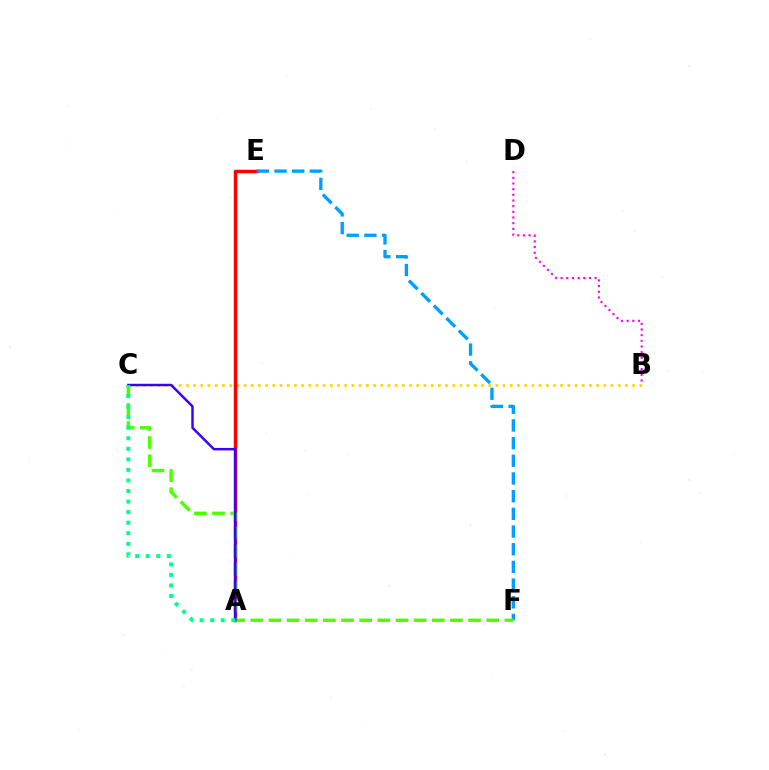{('B', 'D'): [{'color': '#ff00ed', 'line_style': 'dotted', 'thickness': 1.54}], ('B', 'C'): [{'color': '#ffd500', 'line_style': 'dotted', 'thickness': 1.96}], ('A', 'E'): [{'color': '#ff0000', 'line_style': 'solid', 'thickness': 2.51}], ('E', 'F'): [{'color': '#009eff', 'line_style': 'dashed', 'thickness': 2.4}], ('C', 'F'): [{'color': '#4fff00', 'line_style': 'dashed', 'thickness': 2.47}], ('A', 'C'): [{'color': '#3700ff', 'line_style': 'solid', 'thickness': 1.77}, {'color': '#00ff86', 'line_style': 'dotted', 'thickness': 2.87}]}